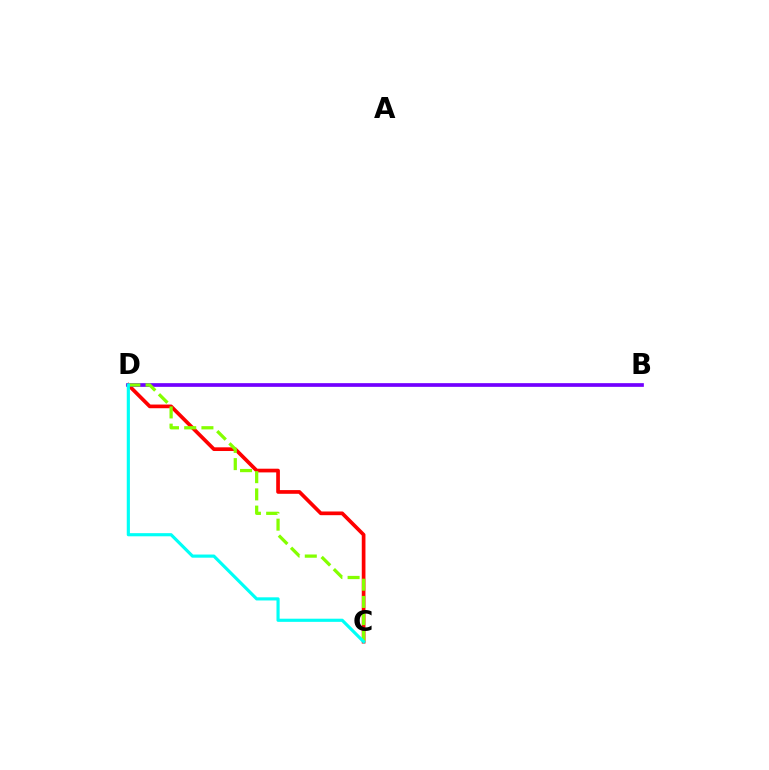{('C', 'D'): [{'color': '#ff0000', 'line_style': 'solid', 'thickness': 2.66}, {'color': '#84ff00', 'line_style': 'dashed', 'thickness': 2.34}, {'color': '#00fff6', 'line_style': 'solid', 'thickness': 2.27}], ('B', 'D'): [{'color': '#7200ff', 'line_style': 'solid', 'thickness': 2.66}]}